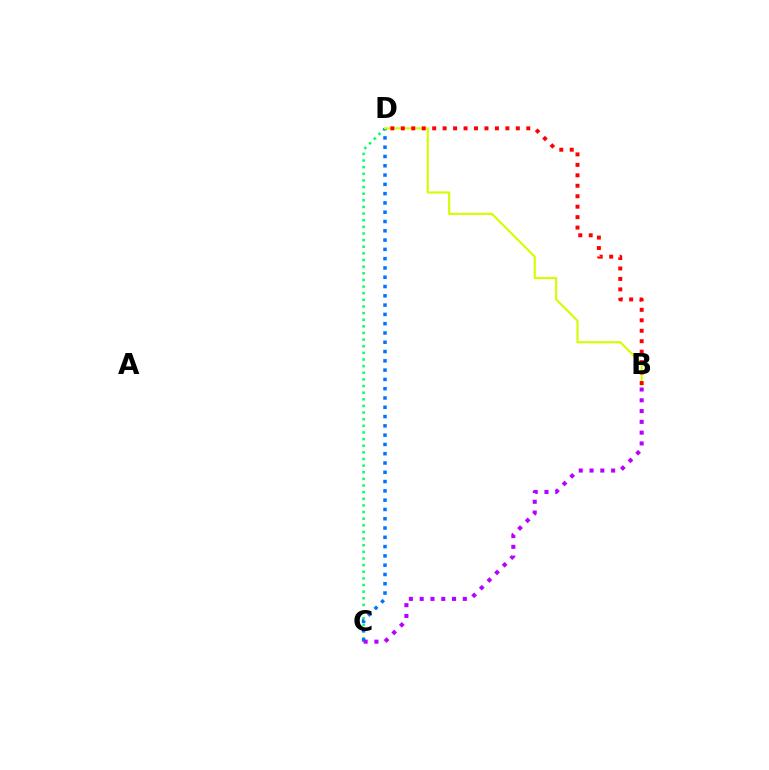{('C', 'D'): [{'color': '#00ff5c', 'line_style': 'dotted', 'thickness': 1.8}, {'color': '#0074ff', 'line_style': 'dotted', 'thickness': 2.52}], ('B', 'C'): [{'color': '#b900ff', 'line_style': 'dotted', 'thickness': 2.93}], ('B', 'D'): [{'color': '#d1ff00', 'line_style': 'solid', 'thickness': 1.54}, {'color': '#ff0000', 'line_style': 'dotted', 'thickness': 2.84}]}